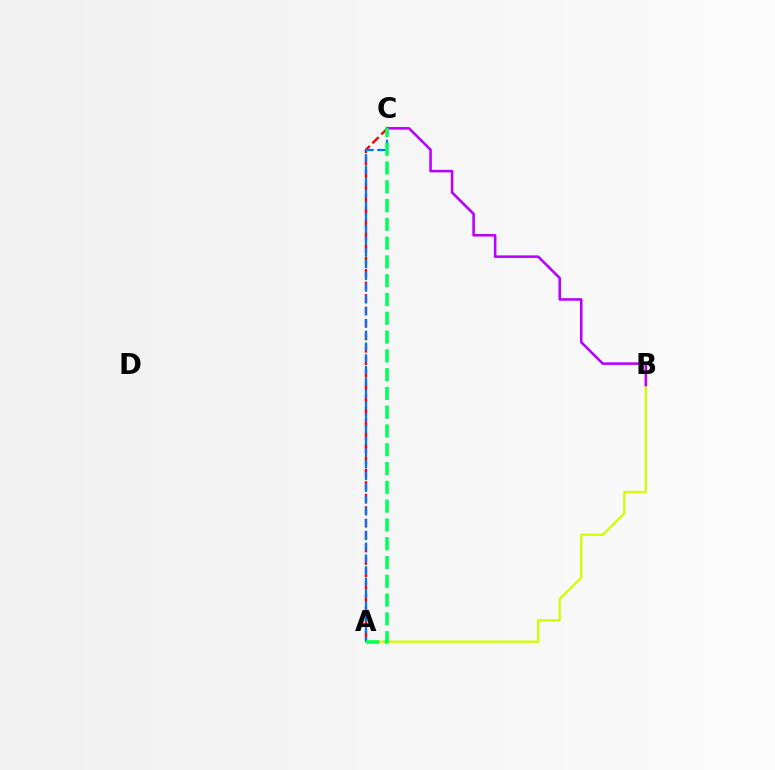{('A', 'B'): [{'color': '#d1ff00', 'line_style': 'solid', 'thickness': 1.65}], ('A', 'C'): [{'color': '#ff0000', 'line_style': 'dashed', 'thickness': 1.7}, {'color': '#0074ff', 'line_style': 'dashed', 'thickness': 1.6}, {'color': '#00ff5c', 'line_style': 'dashed', 'thickness': 2.55}], ('B', 'C'): [{'color': '#b900ff', 'line_style': 'solid', 'thickness': 1.85}]}